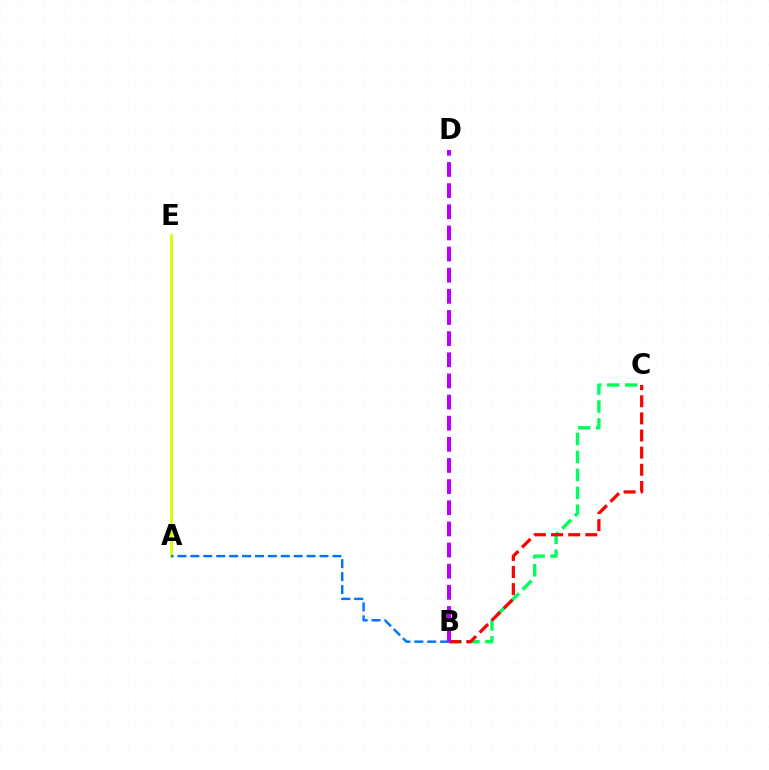{('B', 'C'): [{'color': '#00ff5c', 'line_style': 'dashed', 'thickness': 2.44}, {'color': '#ff0000', 'line_style': 'dashed', 'thickness': 2.33}], ('A', 'E'): [{'color': '#d1ff00', 'line_style': 'solid', 'thickness': 2.01}], ('A', 'B'): [{'color': '#0074ff', 'line_style': 'dashed', 'thickness': 1.75}], ('B', 'D'): [{'color': '#b900ff', 'line_style': 'dashed', 'thickness': 2.87}]}